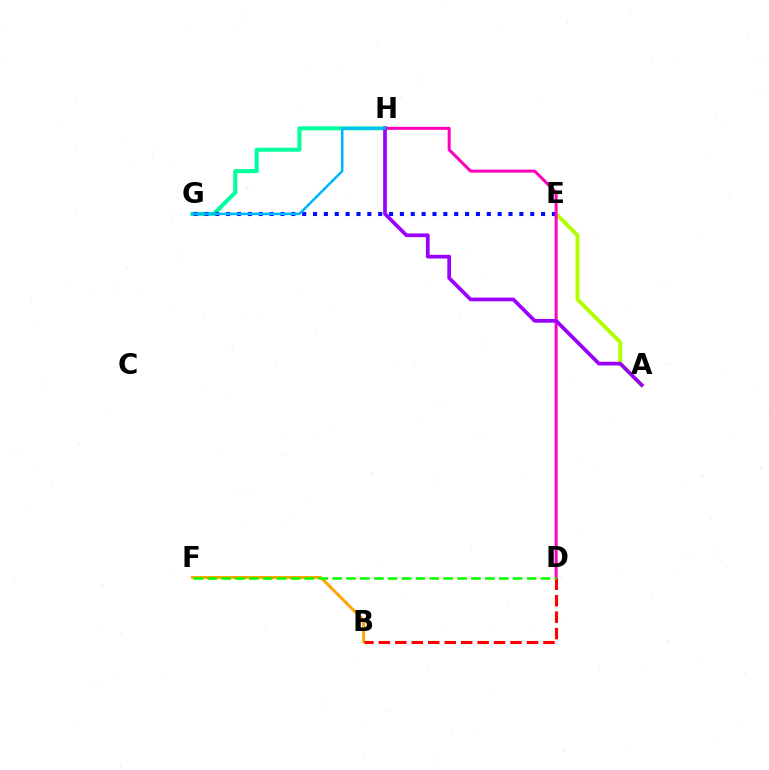{('G', 'H'): [{'color': '#00ff9d', 'line_style': 'solid', 'thickness': 2.89}, {'color': '#00b5ff', 'line_style': 'solid', 'thickness': 1.82}], ('B', 'F'): [{'color': '#ffa500', 'line_style': 'solid', 'thickness': 2.12}], ('A', 'E'): [{'color': '#b3ff00', 'line_style': 'solid', 'thickness': 2.81}], ('E', 'G'): [{'color': '#0010ff', 'line_style': 'dotted', 'thickness': 2.95}], ('D', 'H'): [{'color': '#ff00bd', 'line_style': 'solid', 'thickness': 2.17}], ('A', 'H'): [{'color': '#9b00ff', 'line_style': 'solid', 'thickness': 2.67}], ('B', 'D'): [{'color': '#ff0000', 'line_style': 'dashed', 'thickness': 2.24}], ('D', 'F'): [{'color': '#08ff00', 'line_style': 'dashed', 'thickness': 1.89}]}